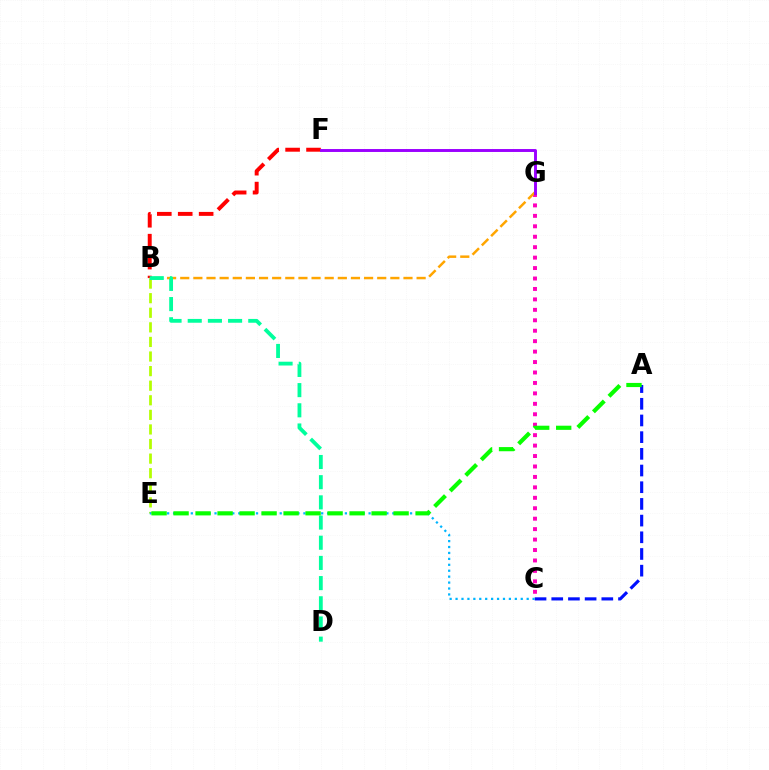{('B', 'E'): [{'color': '#b3ff00', 'line_style': 'dashed', 'thickness': 1.98}], ('B', 'F'): [{'color': '#ff0000', 'line_style': 'dashed', 'thickness': 2.84}], ('A', 'C'): [{'color': '#0010ff', 'line_style': 'dashed', 'thickness': 2.27}], ('C', 'G'): [{'color': '#ff00bd', 'line_style': 'dotted', 'thickness': 2.84}], ('B', 'G'): [{'color': '#ffa500', 'line_style': 'dashed', 'thickness': 1.78}], ('C', 'E'): [{'color': '#00b5ff', 'line_style': 'dotted', 'thickness': 1.61}], ('F', 'G'): [{'color': '#9b00ff', 'line_style': 'solid', 'thickness': 2.11}], ('B', 'D'): [{'color': '#00ff9d', 'line_style': 'dashed', 'thickness': 2.74}], ('A', 'E'): [{'color': '#08ff00', 'line_style': 'dashed', 'thickness': 2.99}]}